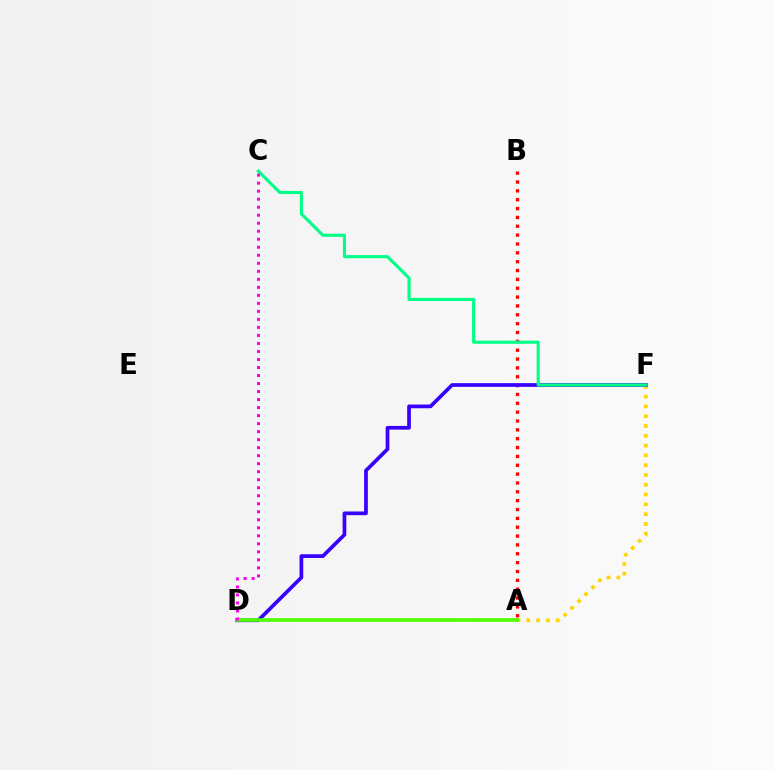{('A', 'B'): [{'color': '#ff0000', 'line_style': 'dotted', 'thickness': 2.4}], ('A', 'D'): [{'color': '#009eff', 'line_style': 'dotted', 'thickness': 1.67}, {'color': '#4fff00', 'line_style': 'solid', 'thickness': 2.61}], ('A', 'F'): [{'color': '#ffd500', 'line_style': 'dotted', 'thickness': 2.66}], ('D', 'F'): [{'color': '#3700ff', 'line_style': 'solid', 'thickness': 2.67}], ('C', 'F'): [{'color': '#00ff86', 'line_style': 'solid', 'thickness': 2.24}], ('C', 'D'): [{'color': '#ff00ed', 'line_style': 'dotted', 'thickness': 2.18}]}